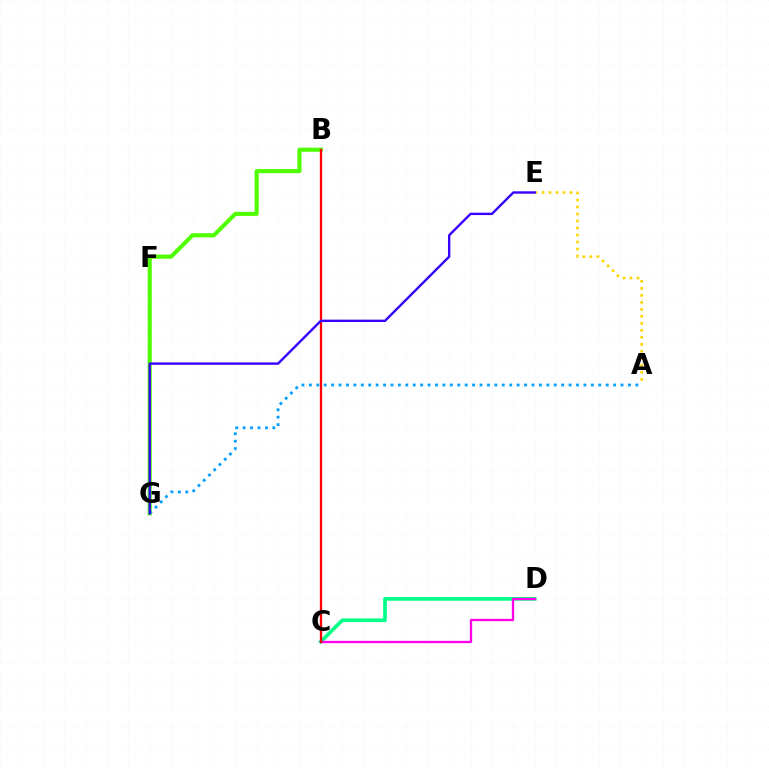{('A', 'E'): [{'color': '#ffd500', 'line_style': 'dotted', 'thickness': 1.9}], ('B', 'G'): [{'color': '#4fff00', 'line_style': 'solid', 'thickness': 2.96}], ('C', 'D'): [{'color': '#00ff86', 'line_style': 'solid', 'thickness': 2.64}, {'color': '#ff00ed', 'line_style': 'solid', 'thickness': 1.66}], ('A', 'G'): [{'color': '#009eff', 'line_style': 'dotted', 'thickness': 2.02}], ('B', 'C'): [{'color': '#ff0000', 'line_style': 'solid', 'thickness': 1.67}], ('E', 'G'): [{'color': '#3700ff', 'line_style': 'solid', 'thickness': 1.71}]}